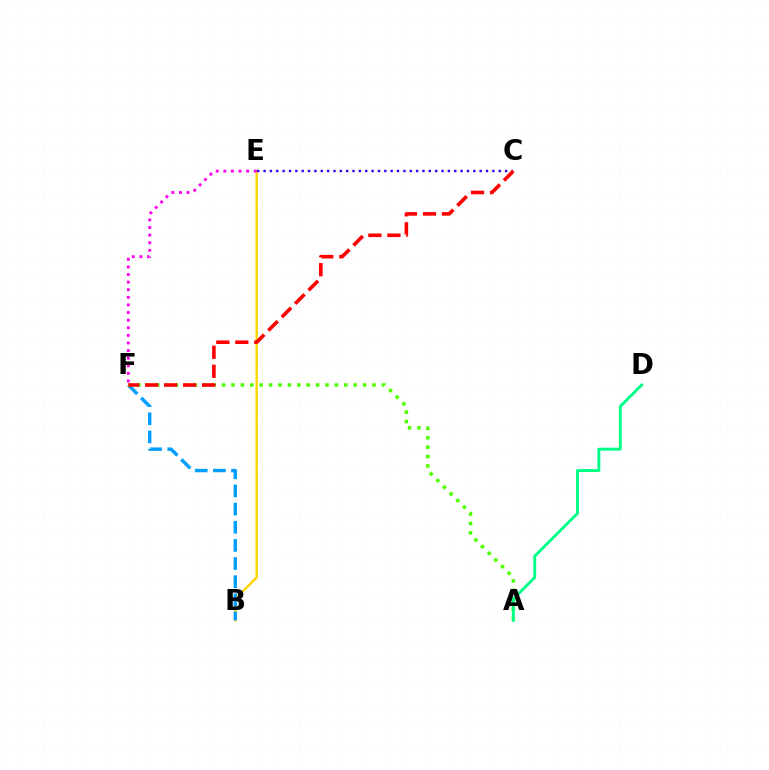{('B', 'E'): [{'color': '#ffd500', 'line_style': 'solid', 'thickness': 1.75}], ('B', 'F'): [{'color': '#009eff', 'line_style': 'dashed', 'thickness': 2.47}], ('C', 'E'): [{'color': '#3700ff', 'line_style': 'dotted', 'thickness': 1.73}], ('A', 'F'): [{'color': '#4fff00', 'line_style': 'dotted', 'thickness': 2.55}], ('A', 'D'): [{'color': '#00ff86', 'line_style': 'solid', 'thickness': 2.1}], ('C', 'F'): [{'color': '#ff0000', 'line_style': 'dashed', 'thickness': 2.58}], ('E', 'F'): [{'color': '#ff00ed', 'line_style': 'dotted', 'thickness': 2.07}]}